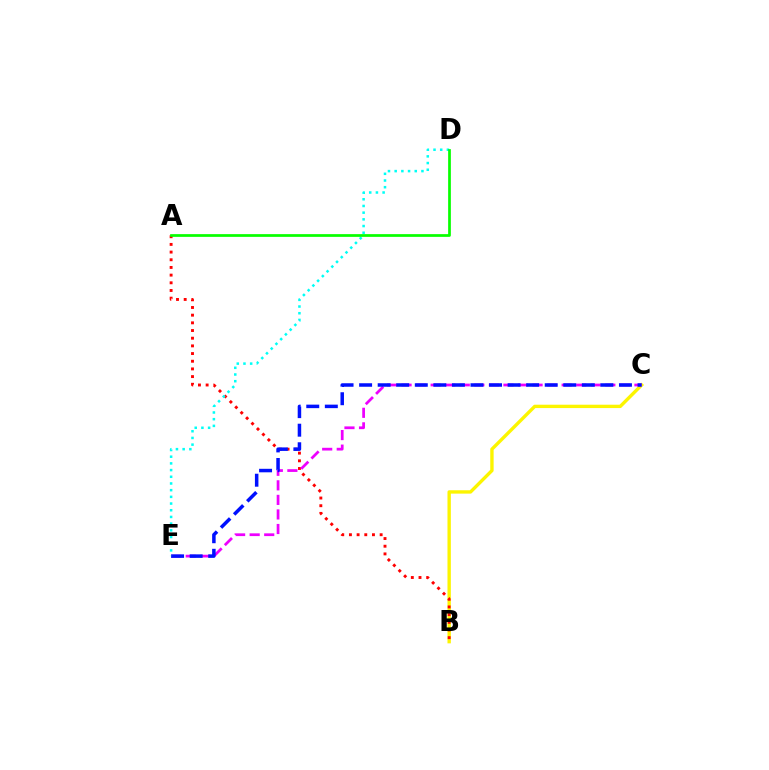{('B', 'C'): [{'color': '#fcf500', 'line_style': 'solid', 'thickness': 2.43}], ('A', 'B'): [{'color': '#ff0000', 'line_style': 'dotted', 'thickness': 2.09}], ('C', 'E'): [{'color': '#ee00ff', 'line_style': 'dashed', 'thickness': 1.98}, {'color': '#0010ff', 'line_style': 'dashed', 'thickness': 2.52}], ('D', 'E'): [{'color': '#00fff6', 'line_style': 'dotted', 'thickness': 1.82}], ('A', 'D'): [{'color': '#08ff00', 'line_style': 'solid', 'thickness': 1.96}]}